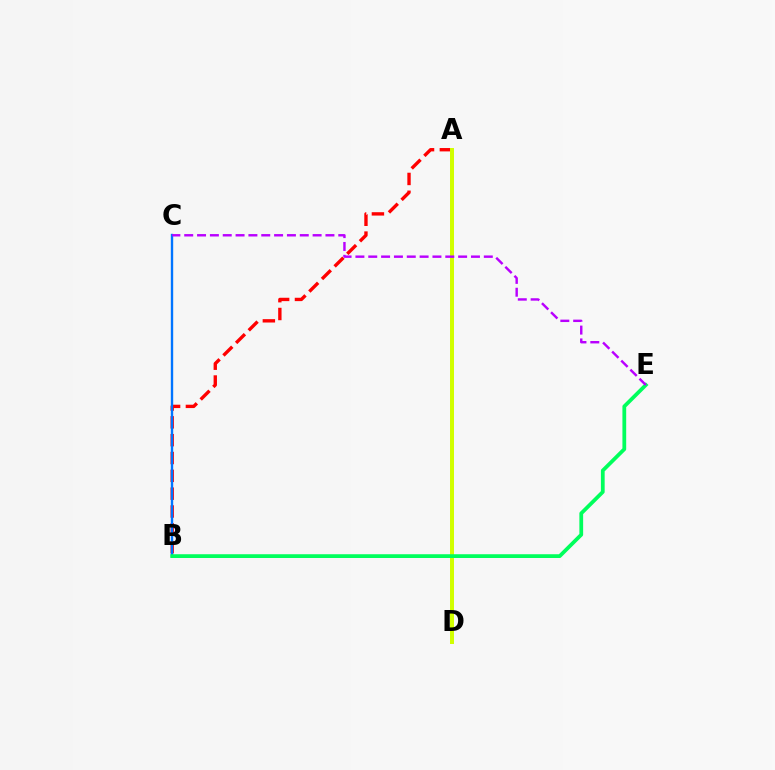{('A', 'B'): [{'color': '#ff0000', 'line_style': 'dashed', 'thickness': 2.42}], ('B', 'C'): [{'color': '#0074ff', 'line_style': 'solid', 'thickness': 1.71}], ('A', 'D'): [{'color': '#d1ff00', 'line_style': 'solid', 'thickness': 2.86}], ('B', 'E'): [{'color': '#00ff5c', 'line_style': 'solid', 'thickness': 2.71}], ('C', 'E'): [{'color': '#b900ff', 'line_style': 'dashed', 'thickness': 1.74}]}